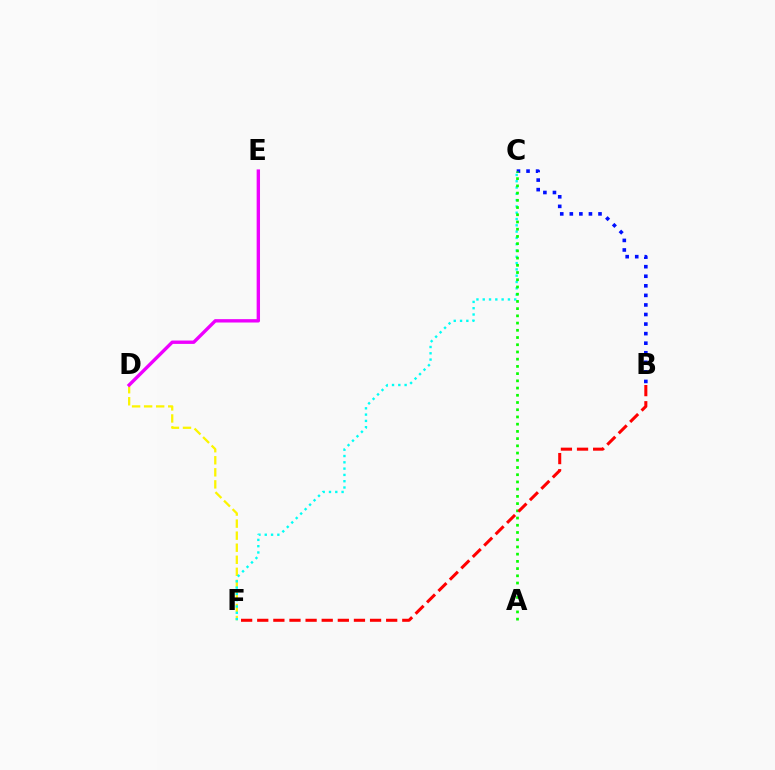{('D', 'F'): [{'color': '#fcf500', 'line_style': 'dashed', 'thickness': 1.64}], ('B', 'C'): [{'color': '#0010ff', 'line_style': 'dotted', 'thickness': 2.6}], ('D', 'E'): [{'color': '#ee00ff', 'line_style': 'solid', 'thickness': 2.42}], ('C', 'F'): [{'color': '#00fff6', 'line_style': 'dotted', 'thickness': 1.71}], ('A', 'C'): [{'color': '#08ff00', 'line_style': 'dotted', 'thickness': 1.96}], ('B', 'F'): [{'color': '#ff0000', 'line_style': 'dashed', 'thickness': 2.19}]}